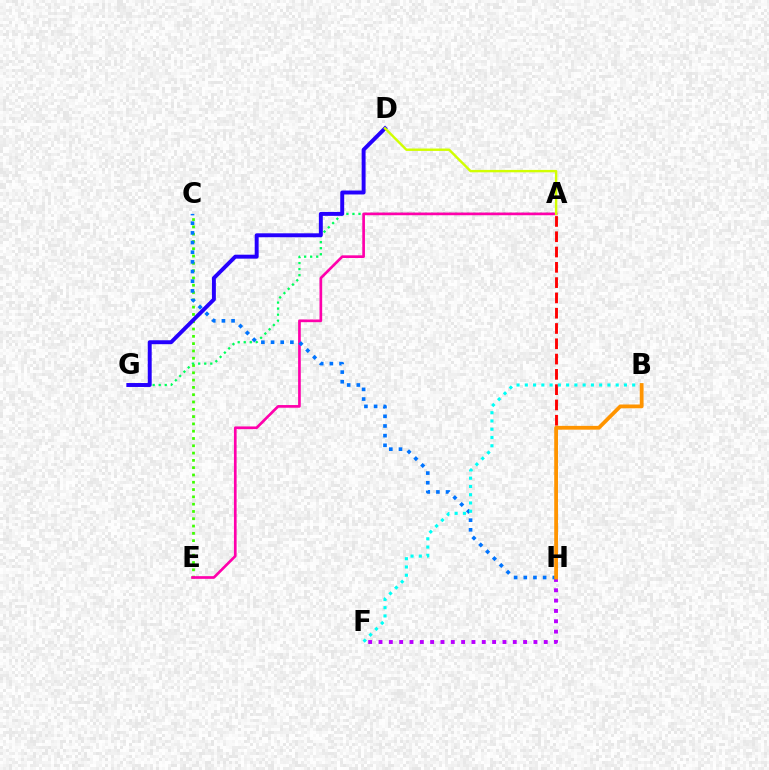{('C', 'E'): [{'color': '#3dff00', 'line_style': 'dotted', 'thickness': 1.98}], ('F', 'H'): [{'color': '#b900ff', 'line_style': 'dotted', 'thickness': 2.81}], ('A', 'G'): [{'color': '#00ff5c', 'line_style': 'dotted', 'thickness': 1.64}], ('A', 'E'): [{'color': '#ff00ac', 'line_style': 'solid', 'thickness': 1.93}], ('D', 'G'): [{'color': '#2500ff', 'line_style': 'solid', 'thickness': 2.84}], ('A', 'H'): [{'color': '#ff0000', 'line_style': 'dashed', 'thickness': 2.08}], ('C', 'H'): [{'color': '#0074ff', 'line_style': 'dotted', 'thickness': 2.63}], ('B', 'F'): [{'color': '#00fff6', 'line_style': 'dotted', 'thickness': 2.24}], ('A', 'D'): [{'color': '#d1ff00', 'line_style': 'solid', 'thickness': 1.73}], ('B', 'H'): [{'color': '#ff9400', 'line_style': 'solid', 'thickness': 2.73}]}